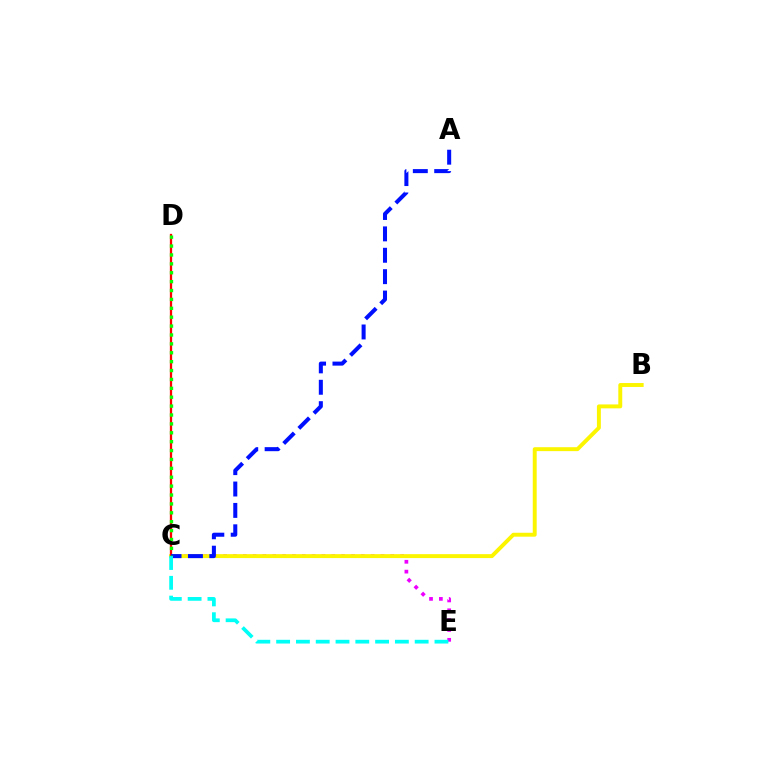{('C', 'E'): [{'color': '#ee00ff', 'line_style': 'dotted', 'thickness': 2.67}, {'color': '#00fff6', 'line_style': 'dashed', 'thickness': 2.69}], ('B', 'C'): [{'color': '#fcf500', 'line_style': 'solid', 'thickness': 2.83}], ('C', 'D'): [{'color': '#ff0000', 'line_style': 'solid', 'thickness': 1.64}, {'color': '#08ff00', 'line_style': 'dotted', 'thickness': 2.42}], ('A', 'C'): [{'color': '#0010ff', 'line_style': 'dashed', 'thickness': 2.91}]}